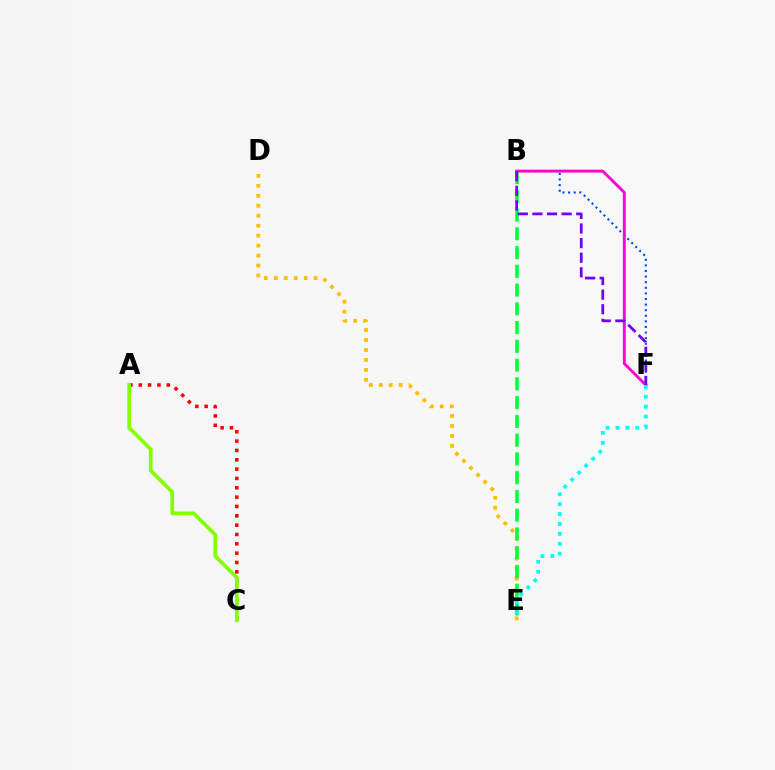{('D', 'E'): [{'color': '#ffbd00', 'line_style': 'dotted', 'thickness': 2.71}], ('B', 'E'): [{'color': '#00ff39', 'line_style': 'dashed', 'thickness': 2.55}], ('B', 'F'): [{'color': '#004bff', 'line_style': 'dotted', 'thickness': 1.52}, {'color': '#ff00cf', 'line_style': 'solid', 'thickness': 2.08}, {'color': '#7200ff', 'line_style': 'dashed', 'thickness': 1.98}], ('A', 'C'): [{'color': '#ff0000', 'line_style': 'dotted', 'thickness': 2.54}, {'color': '#84ff00', 'line_style': 'solid', 'thickness': 2.69}], ('E', 'F'): [{'color': '#00fff6', 'line_style': 'dotted', 'thickness': 2.69}]}